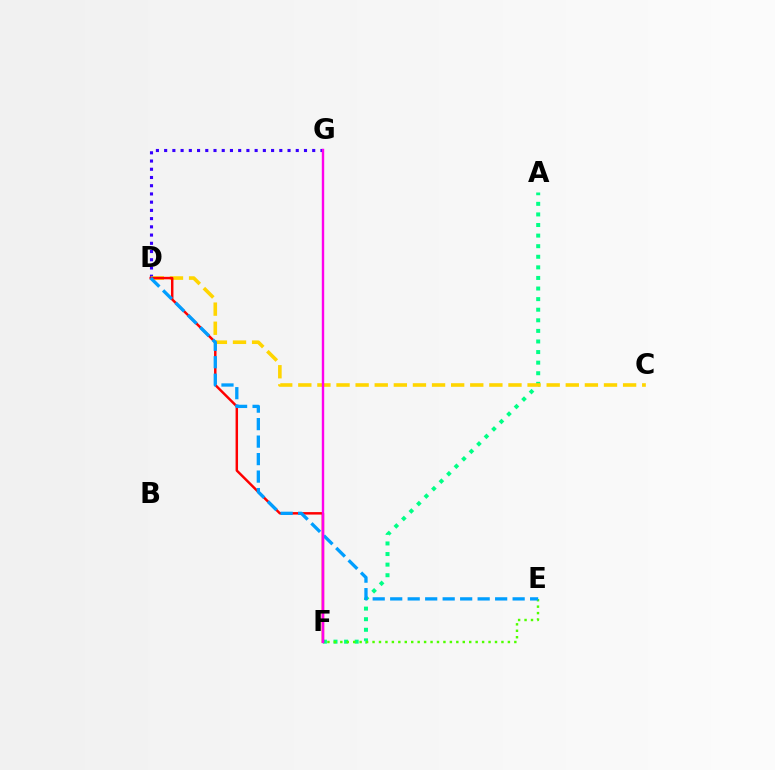{('A', 'F'): [{'color': '#00ff86', 'line_style': 'dotted', 'thickness': 2.88}], ('D', 'G'): [{'color': '#3700ff', 'line_style': 'dotted', 'thickness': 2.24}], ('E', 'F'): [{'color': '#4fff00', 'line_style': 'dotted', 'thickness': 1.75}], ('C', 'D'): [{'color': '#ffd500', 'line_style': 'dashed', 'thickness': 2.6}], ('D', 'F'): [{'color': '#ff0000', 'line_style': 'solid', 'thickness': 1.77}], ('D', 'E'): [{'color': '#009eff', 'line_style': 'dashed', 'thickness': 2.38}], ('F', 'G'): [{'color': '#ff00ed', 'line_style': 'solid', 'thickness': 1.72}]}